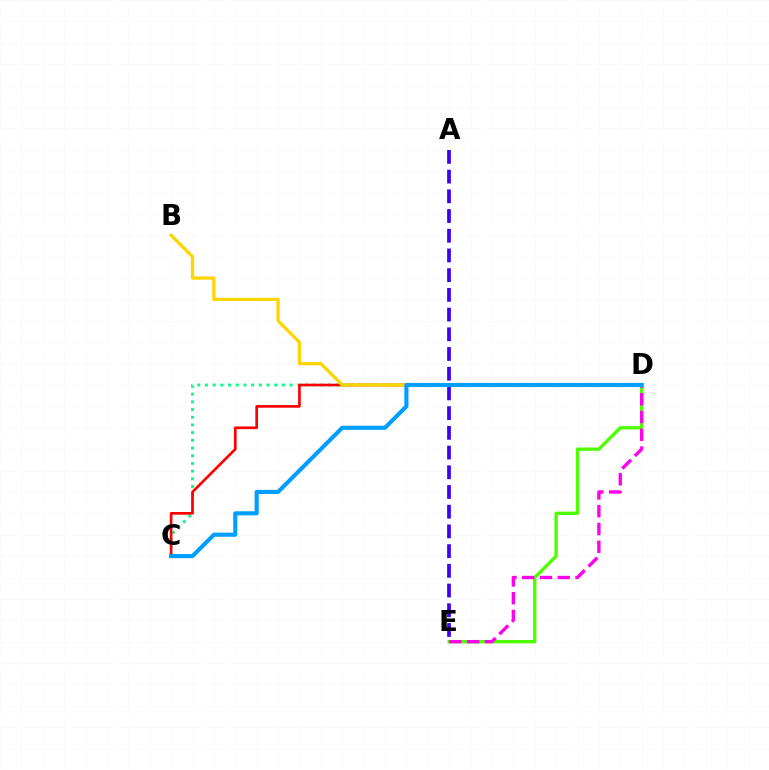{('C', 'D'): [{'color': '#00ff86', 'line_style': 'dotted', 'thickness': 2.09}, {'color': '#ff0000', 'line_style': 'solid', 'thickness': 1.92}, {'color': '#009eff', 'line_style': 'solid', 'thickness': 2.97}], ('D', 'E'): [{'color': '#4fff00', 'line_style': 'solid', 'thickness': 2.43}, {'color': '#ff00ed', 'line_style': 'dashed', 'thickness': 2.42}], ('B', 'D'): [{'color': '#ffd500', 'line_style': 'solid', 'thickness': 2.36}], ('A', 'E'): [{'color': '#3700ff', 'line_style': 'dashed', 'thickness': 2.68}]}